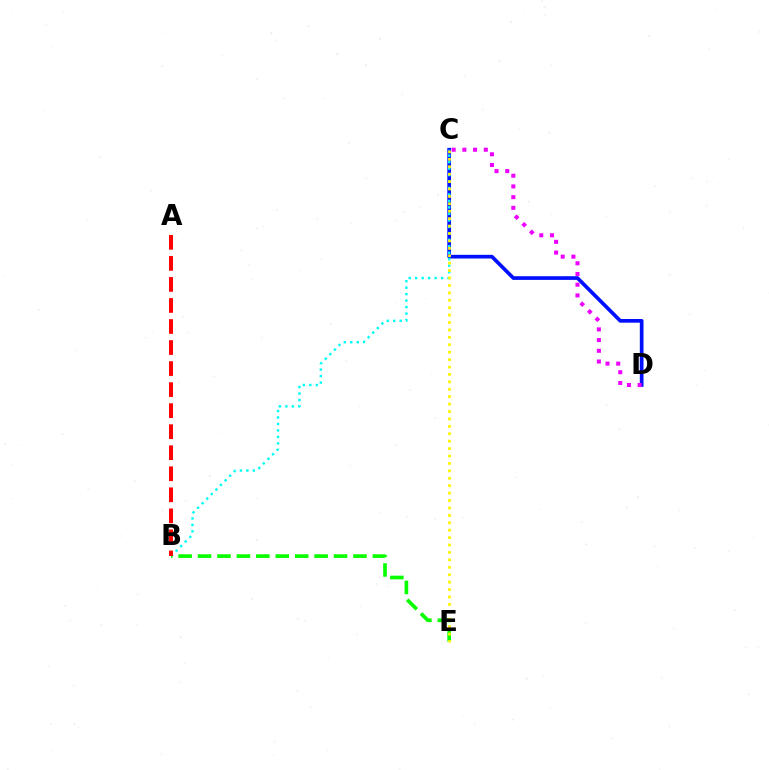{('C', 'D'): [{'color': '#0010ff', 'line_style': 'solid', 'thickness': 2.66}, {'color': '#ee00ff', 'line_style': 'dotted', 'thickness': 2.91}], ('B', 'C'): [{'color': '#00fff6', 'line_style': 'dotted', 'thickness': 1.76}], ('B', 'E'): [{'color': '#08ff00', 'line_style': 'dashed', 'thickness': 2.64}], ('A', 'B'): [{'color': '#ff0000', 'line_style': 'dashed', 'thickness': 2.86}], ('C', 'E'): [{'color': '#fcf500', 'line_style': 'dotted', 'thickness': 2.02}]}